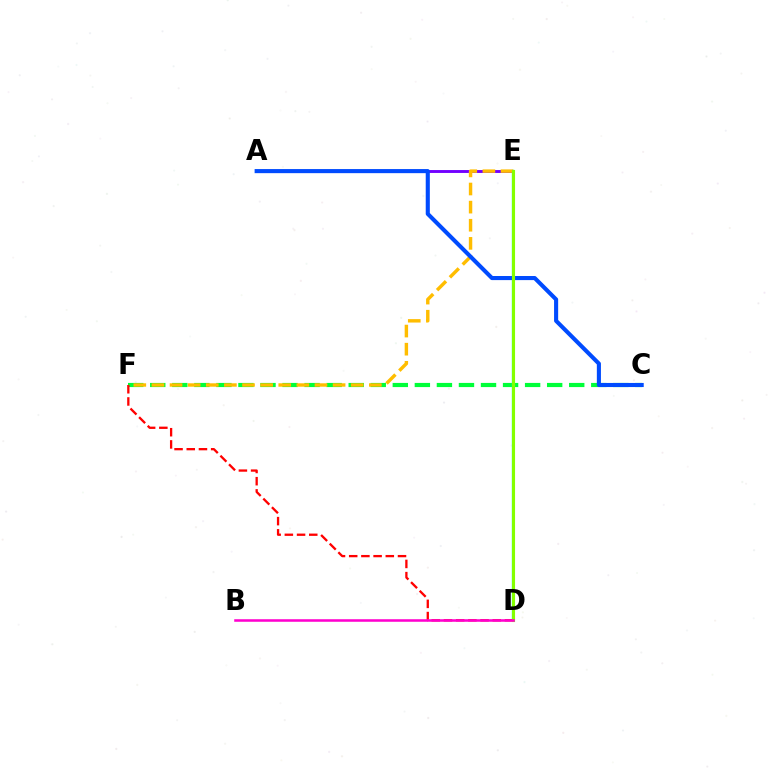{('C', 'F'): [{'color': '#00ff39', 'line_style': 'dashed', 'thickness': 3.0}], ('D', 'E'): [{'color': '#00fff6', 'line_style': 'solid', 'thickness': 1.67}, {'color': '#84ff00', 'line_style': 'solid', 'thickness': 2.23}], ('A', 'E'): [{'color': '#7200ff', 'line_style': 'solid', 'thickness': 2.08}], ('E', 'F'): [{'color': '#ffbd00', 'line_style': 'dashed', 'thickness': 2.46}], ('D', 'F'): [{'color': '#ff0000', 'line_style': 'dashed', 'thickness': 1.66}], ('A', 'C'): [{'color': '#004bff', 'line_style': 'solid', 'thickness': 2.95}], ('B', 'D'): [{'color': '#ff00cf', 'line_style': 'solid', 'thickness': 1.84}]}